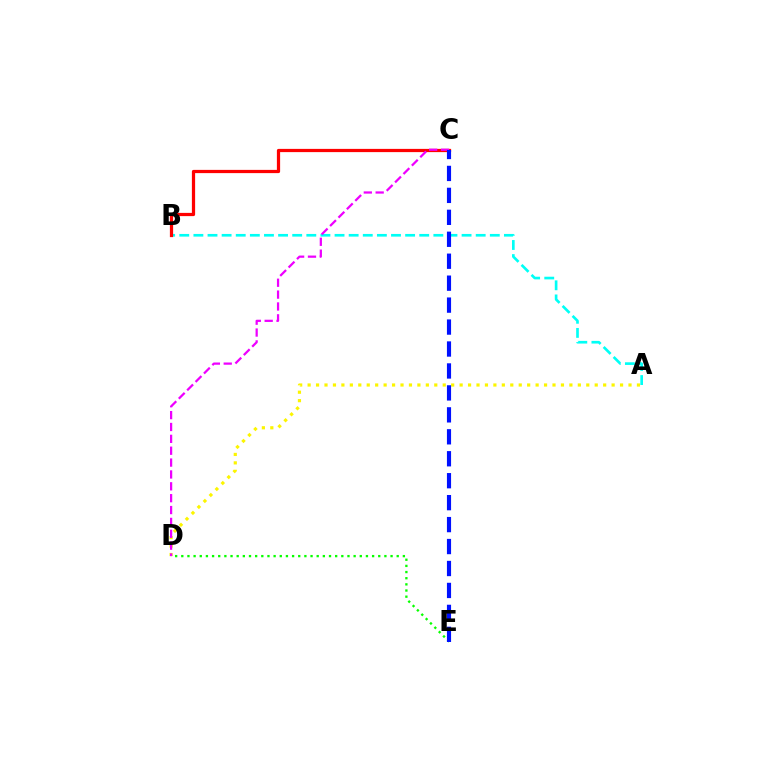{('A', 'B'): [{'color': '#00fff6', 'line_style': 'dashed', 'thickness': 1.92}], ('A', 'D'): [{'color': '#fcf500', 'line_style': 'dotted', 'thickness': 2.29}], ('D', 'E'): [{'color': '#08ff00', 'line_style': 'dotted', 'thickness': 1.67}], ('B', 'C'): [{'color': '#ff0000', 'line_style': 'solid', 'thickness': 2.33}], ('C', 'D'): [{'color': '#ee00ff', 'line_style': 'dashed', 'thickness': 1.61}], ('C', 'E'): [{'color': '#0010ff', 'line_style': 'dashed', 'thickness': 2.98}]}